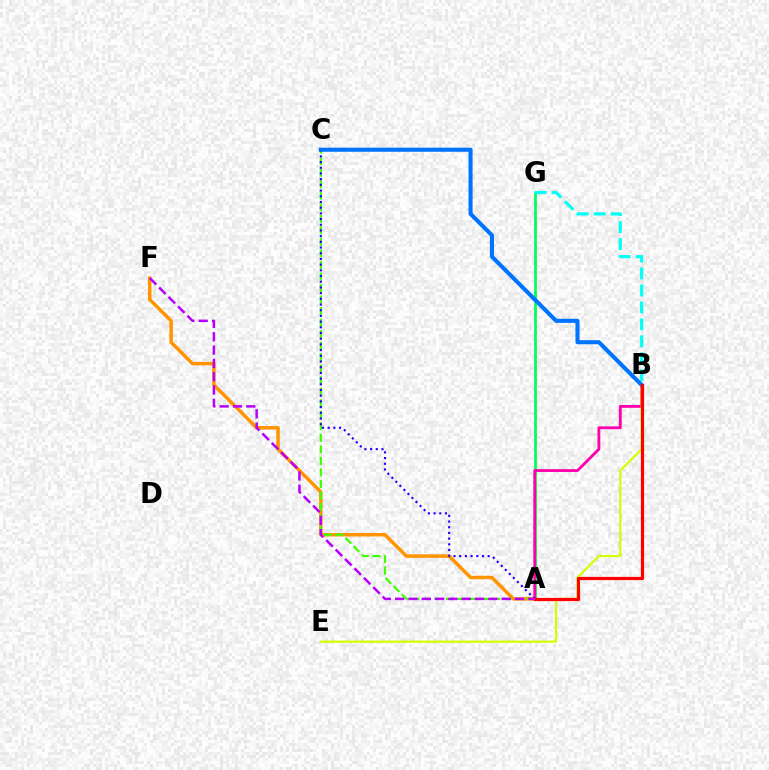{('A', 'G'): [{'color': '#00ff5c', 'line_style': 'solid', 'thickness': 2.0}], ('A', 'F'): [{'color': '#ff9400', 'line_style': 'solid', 'thickness': 2.51}, {'color': '#b900ff', 'line_style': 'dashed', 'thickness': 1.81}], ('A', 'B'): [{'color': '#ff00ac', 'line_style': 'solid', 'thickness': 2.05}, {'color': '#ff0000', 'line_style': 'solid', 'thickness': 2.3}], ('A', 'C'): [{'color': '#3dff00', 'line_style': 'dashed', 'thickness': 1.57}, {'color': '#2500ff', 'line_style': 'dotted', 'thickness': 1.55}], ('B', 'E'): [{'color': '#d1ff00', 'line_style': 'solid', 'thickness': 1.56}], ('B', 'G'): [{'color': '#00fff6', 'line_style': 'dashed', 'thickness': 2.3}], ('B', 'C'): [{'color': '#0074ff', 'line_style': 'solid', 'thickness': 2.94}]}